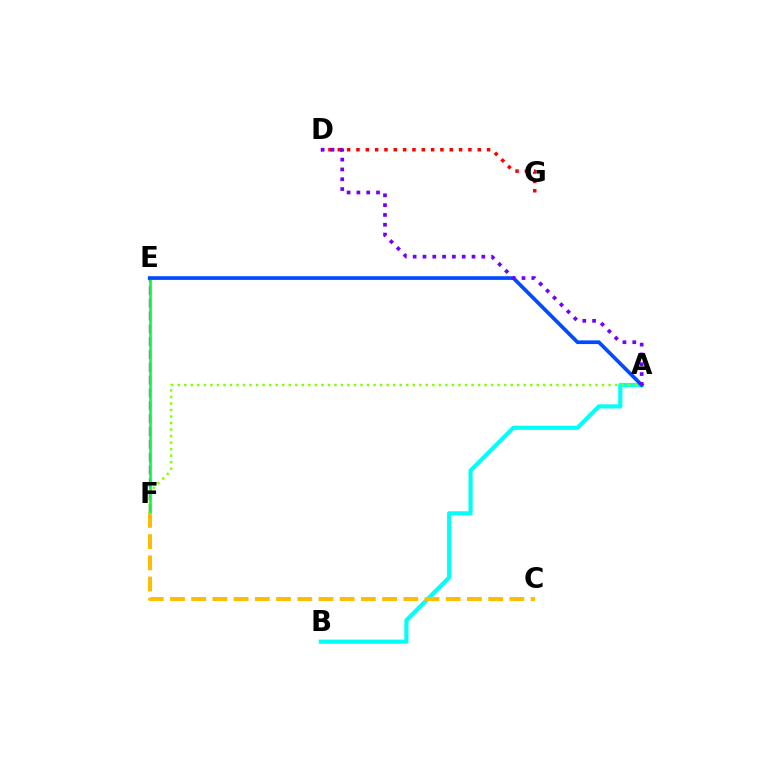{('D', 'G'): [{'color': '#ff0000', 'line_style': 'dotted', 'thickness': 2.53}], ('E', 'F'): [{'color': '#ff00cf', 'line_style': 'dashed', 'thickness': 1.74}, {'color': '#00ff39', 'line_style': 'solid', 'thickness': 1.89}], ('A', 'B'): [{'color': '#00fff6', 'line_style': 'solid', 'thickness': 2.99}], ('A', 'F'): [{'color': '#84ff00', 'line_style': 'dotted', 'thickness': 1.77}], ('A', 'E'): [{'color': '#004bff', 'line_style': 'solid', 'thickness': 2.66}], ('C', 'F'): [{'color': '#ffbd00', 'line_style': 'dashed', 'thickness': 2.88}], ('A', 'D'): [{'color': '#7200ff', 'line_style': 'dotted', 'thickness': 2.67}]}